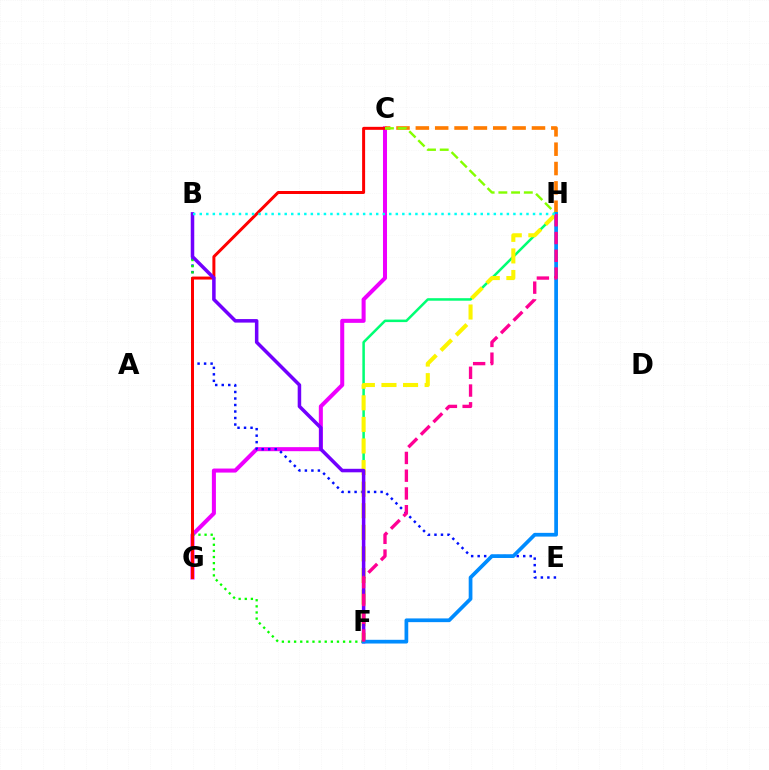{('C', 'G'): [{'color': '#ee00ff', 'line_style': 'solid', 'thickness': 2.9}, {'color': '#ff0000', 'line_style': 'solid', 'thickness': 2.15}], ('B', 'E'): [{'color': '#0010ff', 'line_style': 'dotted', 'thickness': 1.77}], ('B', 'F'): [{'color': '#08ff00', 'line_style': 'dotted', 'thickness': 1.66}, {'color': '#7200ff', 'line_style': 'solid', 'thickness': 2.53}], ('F', 'H'): [{'color': '#00ff74', 'line_style': 'solid', 'thickness': 1.82}, {'color': '#fcf500', 'line_style': 'dashed', 'thickness': 2.93}, {'color': '#008cff', 'line_style': 'solid', 'thickness': 2.68}, {'color': '#ff0094', 'line_style': 'dashed', 'thickness': 2.41}], ('C', 'H'): [{'color': '#ff7c00', 'line_style': 'dashed', 'thickness': 2.63}, {'color': '#84ff00', 'line_style': 'dashed', 'thickness': 1.73}], ('B', 'H'): [{'color': '#00fff6', 'line_style': 'dotted', 'thickness': 1.78}]}